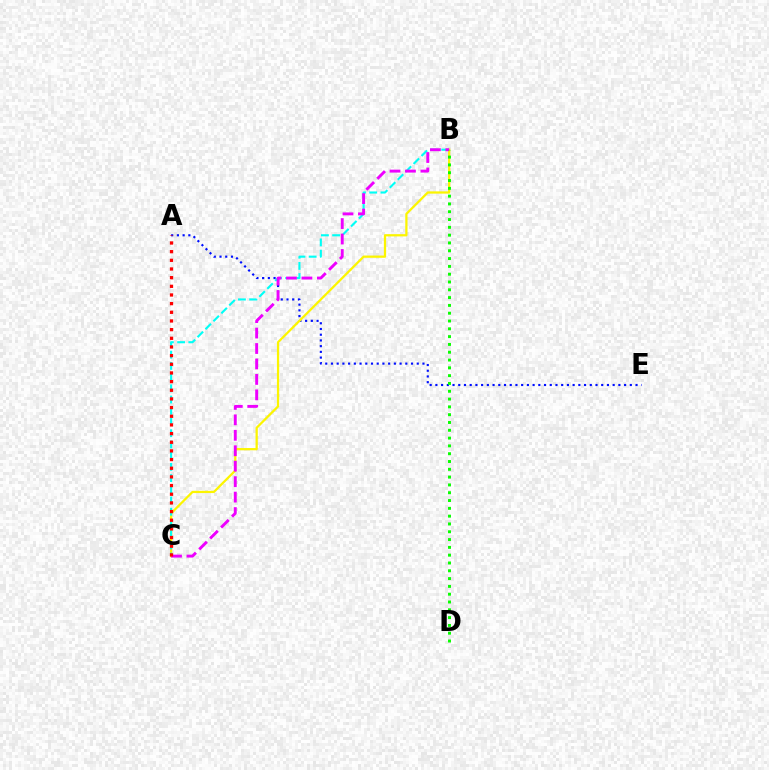{('A', 'E'): [{'color': '#0010ff', 'line_style': 'dotted', 'thickness': 1.55}], ('B', 'C'): [{'color': '#fcf500', 'line_style': 'solid', 'thickness': 1.62}, {'color': '#00fff6', 'line_style': 'dashed', 'thickness': 1.52}, {'color': '#ee00ff', 'line_style': 'dashed', 'thickness': 2.1}], ('B', 'D'): [{'color': '#08ff00', 'line_style': 'dotted', 'thickness': 2.12}], ('A', 'C'): [{'color': '#ff0000', 'line_style': 'dotted', 'thickness': 2.35}]}